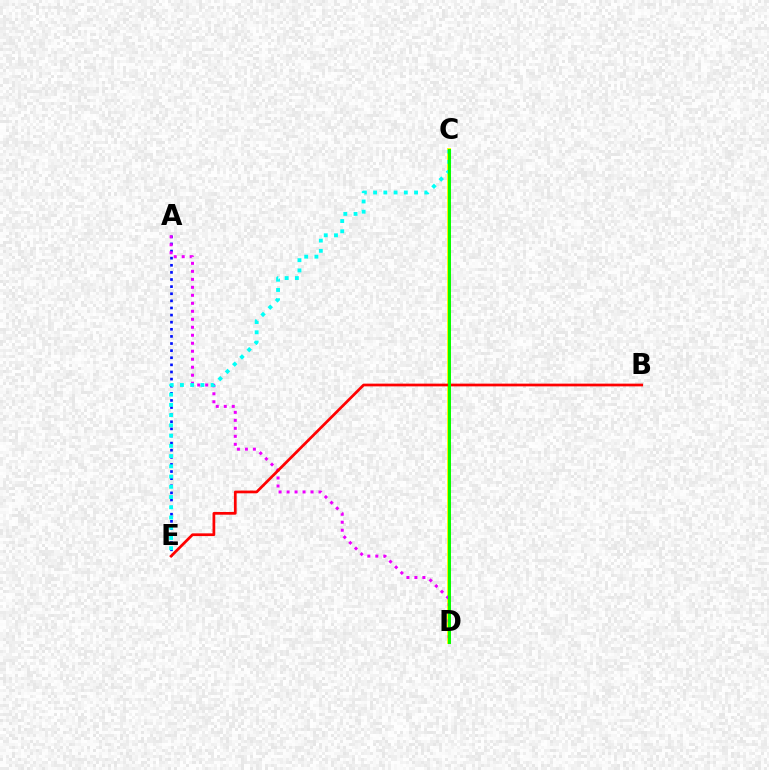{('C', 'D'): [{'color': '#fcf500', 'line_style': 'solid', 'thickness': 2.79}, {'color': '#08ff00', 'line_style': 'solid', 'thickness': 2.14}], ('A', 'E'): [{'color': '#0010ff', 'line_style': 'dotted', 'thickness': 1.93}], ('A', 'D'): [{'color': '#ee00ff', 'line_style': 'dotted', 'thickness': 2.17}], ('B', 'E'): [{'color': '#ff0000', 'line_style': 'solid', 'thickness': 1.97}], ('C', 'E'): [{'color': '#00fff6', 'line_style': 'dotted', 'thickness': 2.78}]}